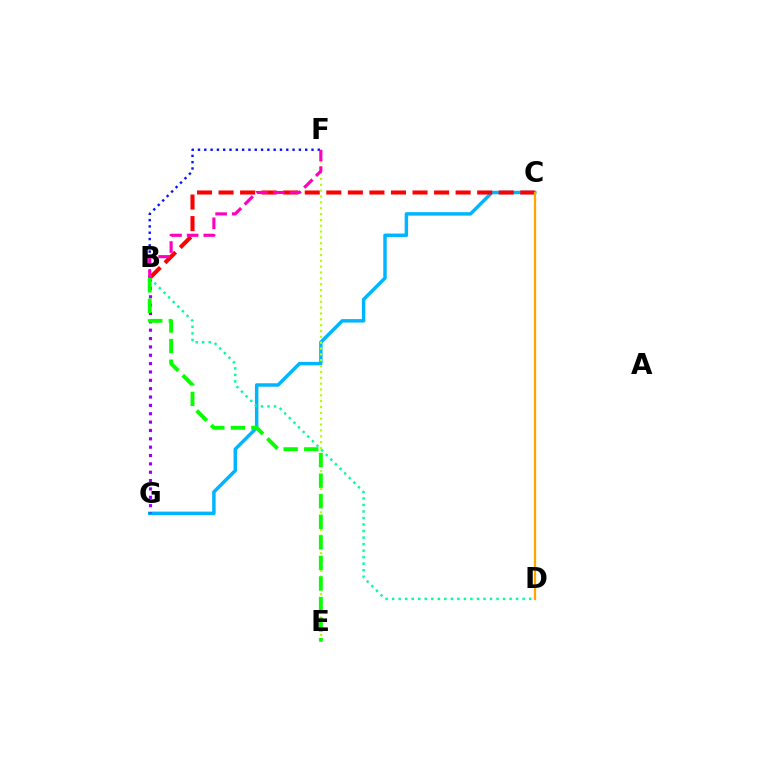{('C', 'G'): [{'color': '#00b5ff', 'line_style': 'solid', 'thickness': 2.5}], ('B', 'G'): [{'color': '#9b00ff', 'line_style': 'dotted', 'thickness': 2.27}], ('B', 'C'): [{'color': '#ff0000', 'line_style': 'dashed', 'thickness': 2.93}], ('B', 'F'): [{'color': '#0010ff', 'line_style': 'dotted', 'thickness': 1.71}, {'color': '#ff00bd', 'line_style': 'dashed', 'thickness': 2.26}], ('E', 'F'): [{'color': '#b3ff00', 'line_style': 'dotted', 'thickness': 1.59}], ('C', 'D'): [{'color': '#ffa500', 'line_style': 'solid', 'thickness': 1.63}], ('B', 'D'): [{'color': '#00ff9d', 'line_style': 'dotted', 'thickness': 1.77}], ('B', 'E'): [{'color': '#08ff00', 'line_style': 'dashed', 'thickness': 2.79}]}